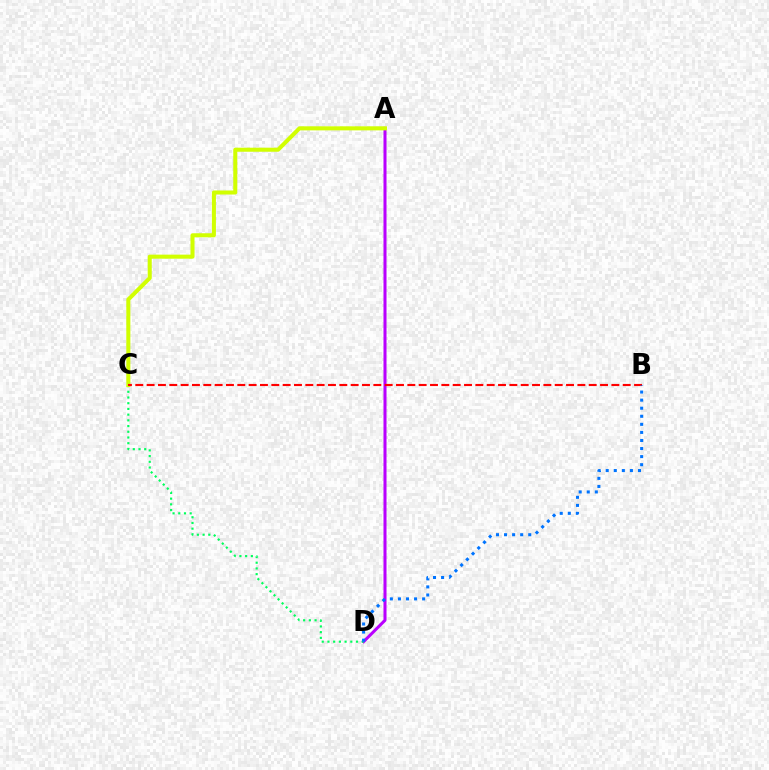{('A', 'D'): [{'color': '#b900ff', 'line_style': 'solid', 'thickness': 2.18}], ('C', 'D'): [{'color': '#00ff5c', 'line_style': 'dotted', 'thickness': 1.55}], ('A', 'C'): [{'color': '#d1ff00', 'line_style': 'solid', 'thickness': 2.92}], ('B', 'C'): [{'color': '#ff0000', 'line_style': 'dashed', 'thickness': 1.54}], ('B', 'D'): [{'color': '#0074ff', 'line_style': 'dotted', 'thickness': 2.19}]}